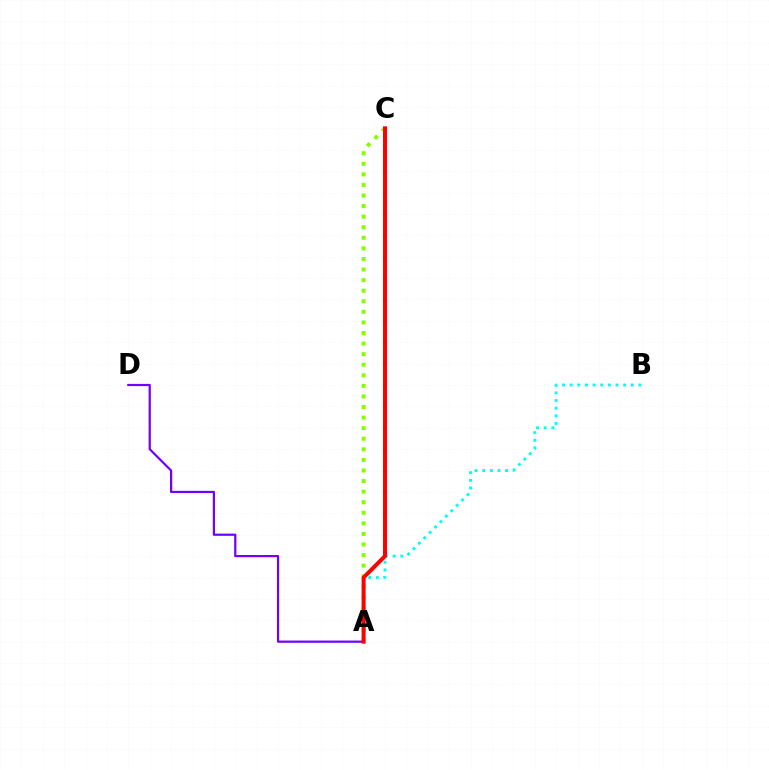{('A', 'C'): [{'color': '#84ff00', 'line_style': 'dotted', 'thickness': 2.87}, {'color': '#ff0000', 'line_style': 'solid', 'thickness': 2.87}], ('A', 'D'): [{'color': '#7200ff', 'line_style': 'solid', 'thickness': 1.59}], ('A', 'B'): [{'color': '#00fff6', 'line_style': 'dotted', 'thickness': 2.08}]}